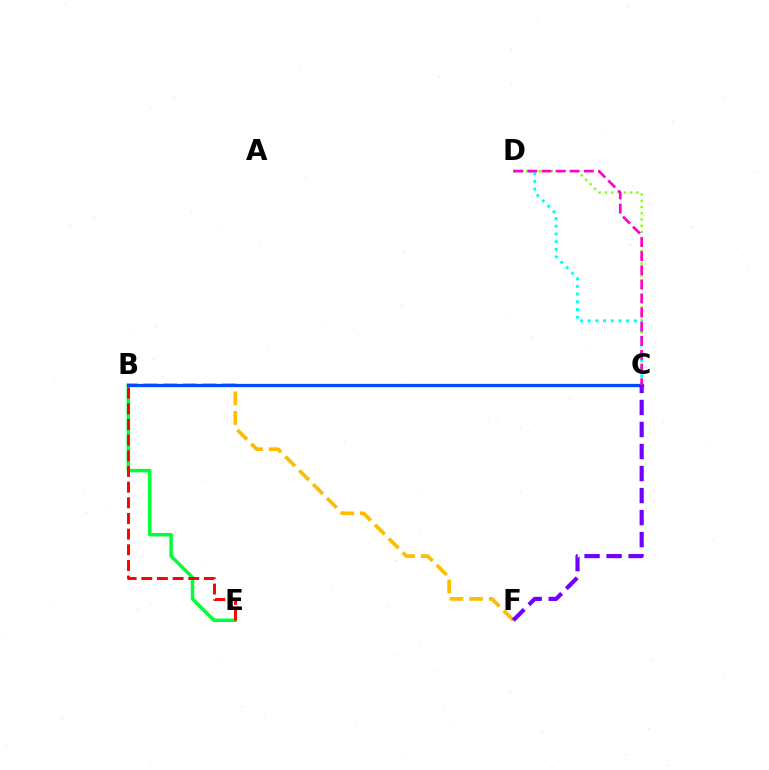{('B', 'E'): [{'color': '#00ff39', 'line_style': 'solid', 'thickness': 2.5}, {'color': '#ff0000', 'line_style': 'dashed', 'thickness': 2.13}], ('B', 'F'): [{'color': '#ffbd00', 'line_style': 'dashed', 'thickness': 2.67}], ('C', 'D'): [{'color': '#84ff00', 'line_style': 'dotted', 'thickness': 1.7}, {'color': '#00fff6', 'line_style': 'dotted', 'thickness': 2.09}, {'color': '#ff00cf', 'line_style': 'dashed', 'thickness': 1.92}], ('B', 'C'): [{'color': '#004bff', 'line_style': 'solid', 'thickness': 2.35}], ('C', 'F'): [{'color': '#7200ff', 'line_style': 'dashed', 'thickness': 2.99}]}